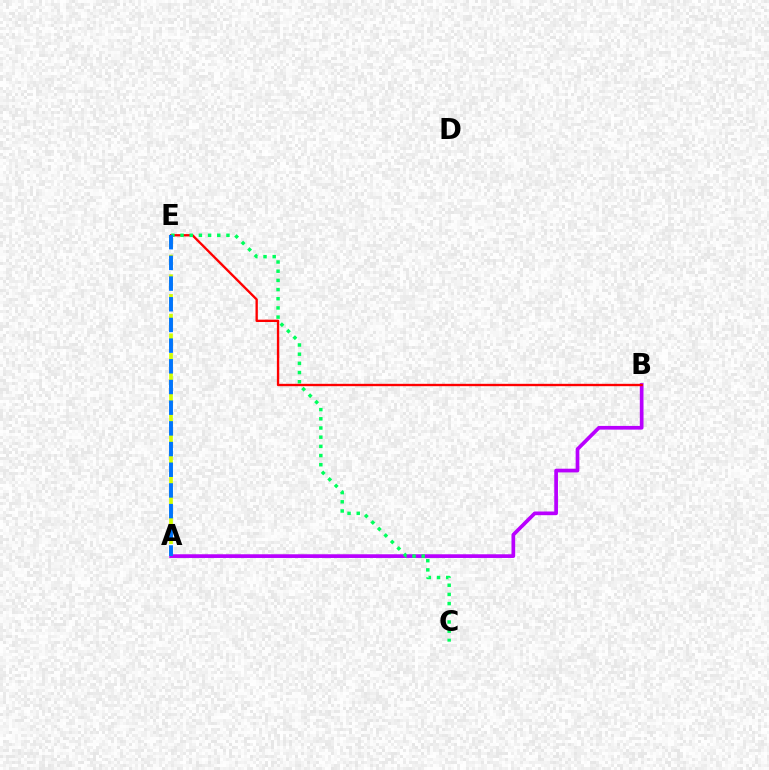{('A', 'B'): [{'color': '#b900ff', 'line_style': 'solid', 'thickness': 2.66}], ('B', 'E'): [{'color': '#ff0000', 'line_style': 'solid', 'thickness': 1.69}], ('C', 'E'): [{'color': '#00ff5c', 'line_style': 'dotted', 'thickness': 2.5}], ('A', 'E'): [{'color': '#d1ff00', 'line_style': 'dashed', 'thickness': 2.67}, {'color': '#0074ff', 'line_style': 'dashed', 'thickness': 2.81}]}